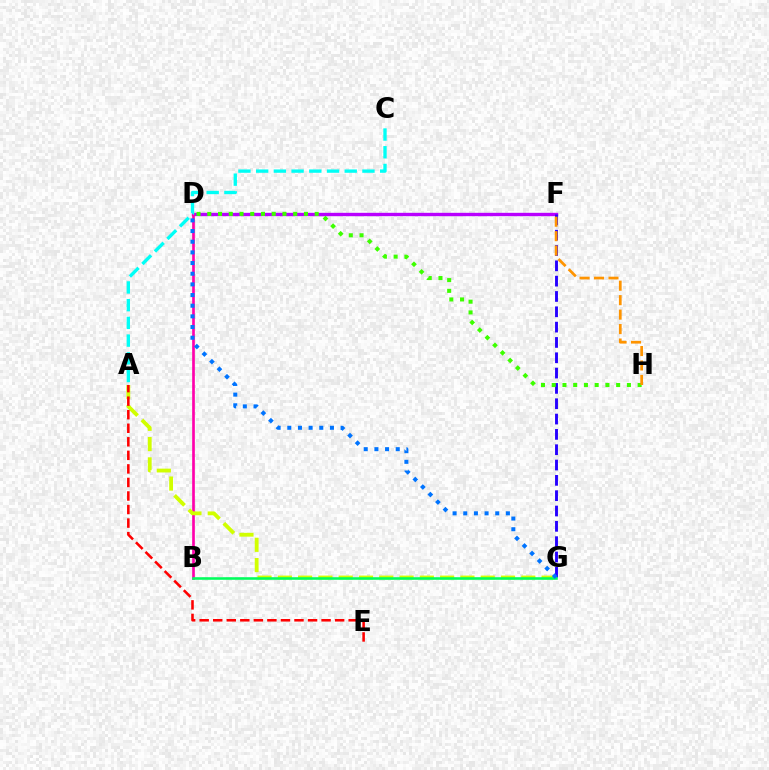{('D', 'F'): [{'color': '#b900ff', 'line_style': 'solid', 'thickness': 2.42}], ('F', 'G'): [{'color': '#2500ff', 'line_style': 'dashed', 'thickness': 2.08}], ('D', 'H'): [{'color': '#3dff00', 'line_style': 'dotted', 'thickness': 2.92}], ('B', 'D'): [{'color': '#ff00ac', 'line_style': 'solid', 'thickness': 1.93}], ('A', 'G'): [{'color': '#d1ff00', 'line_style': 'dashed', 'thickness': 2.76}], ('F', 'H'): [{'color': '#ff9400', 'line_style': 'dashed', 'thickness': 1.96}], ('B', 'G'): [{'color': '#00ff5c', 'line_style': 'solid', 'thickness': 1.85}], ('A', 'C'): [{'color': '#00fff6', 'line_style': 'dashed', 'thickness': 2.41}], ('D', 'G'): [{'color': '#0074ff', 'line_style': 'dotted', 'thickness': 2.9}], ('A', 'E'): [{'color': '#ff0000', 'line_style': 'dashed', 'thickness': 1.84}]}